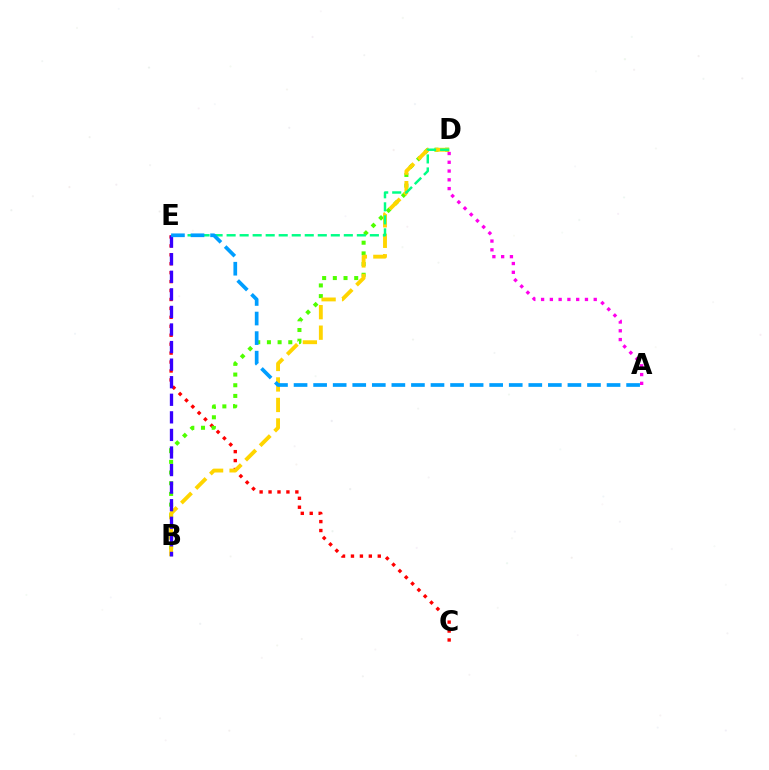{('C', 'E'): [{'color': '#ff0000', 'line_style': 'dotted', 'thickness': 2.43}], ('B', 'D'): [{'color': '#4fff00', 'line_style': 'dotted', 'thickness': 2.9}, {'color': '#ffd500', 'line_style': 'dashed', 'thickness': 2.79}], ('D', 'E'): [{'color': '#00ff86', 'line_style': 'dashed', 'thickness': 1.77}], ('B', 'E'): [{'color': '#3700ff', 'line_style': 'dashed', 'thickness': 2.39}], ('A', 'D'): [{'color': '#ff00ed', 'line_style': 'dotted', 'thickness': 2.38}], ('A', 'E'): [{'color': '#009eff', 'line_style': 'dashed', 'thickness': 2.66}]}